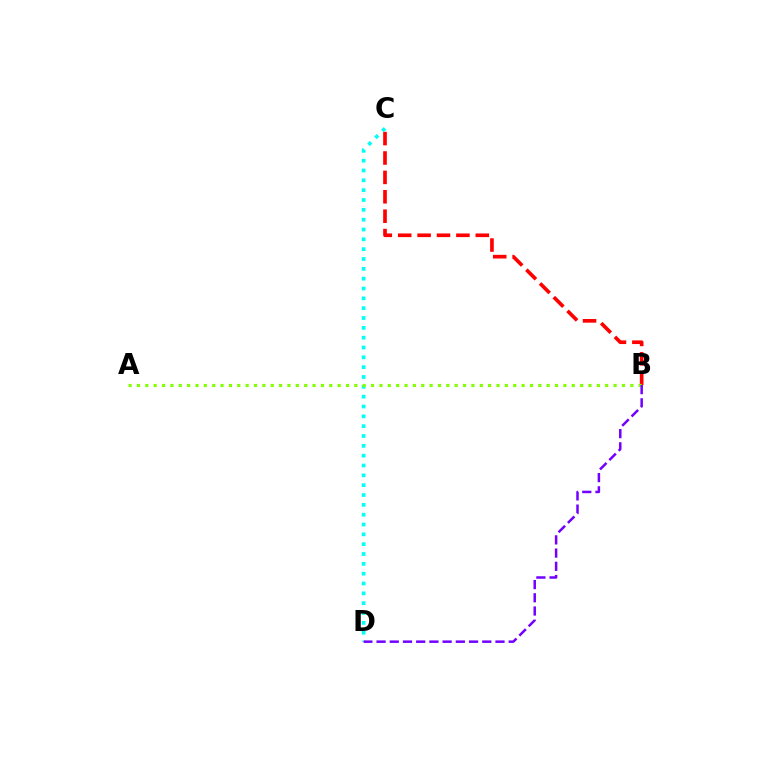{('B', 'C'): [{'color': '#ff0000', 'line_style': 'dashed', 'thickness': 2.64}], ('C', 'D'): [{'color': '#00fff6', 'line_style': 'dotted', 'thickness': 2.67}], ('A', 'B'): [{'color': '#84ff00', 'line_style': 'dotted', 'thickness': 2.27}], ('B', 'D'): [{'color': '#7200ff', 'line_style': 'dashed', 'thickness': 1.8}]}